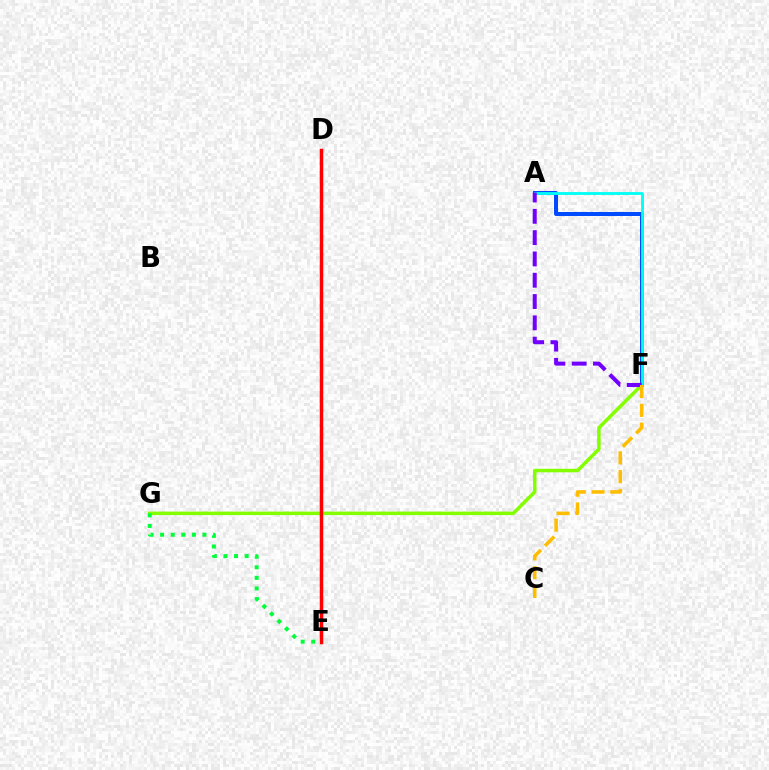{('F', 'G'): [{'color': '#84ff00', 'line_style': 'solid', 'thickness': 2.52}], ('D', 'E'): [{'color': '#ff00cf', 'line_style': 'dotted', 'thickness': 2.1}, {'color': '#ff0000', 'line_style': 'solid', 'thickness': 2.5}], ('A', 'F'): [{'color': '#004bff', 'line_style': 'solid', 'thickness': 2.88}, {'color': '#00fff6', 'line_style': 'solid', 'thickness': 2.03}, {'color': '#7200ff', 'line_style': 'dashed', 'thickness': 2.89}], ('E', 'G'): [{'color': '#00ff39', 'line_style': 'dotted', 'thickness': 2.88}], ('C', 'F'): [{'color': '#ffbd00', 'line_style': 'dashed', 'thickness': 2.55}]}